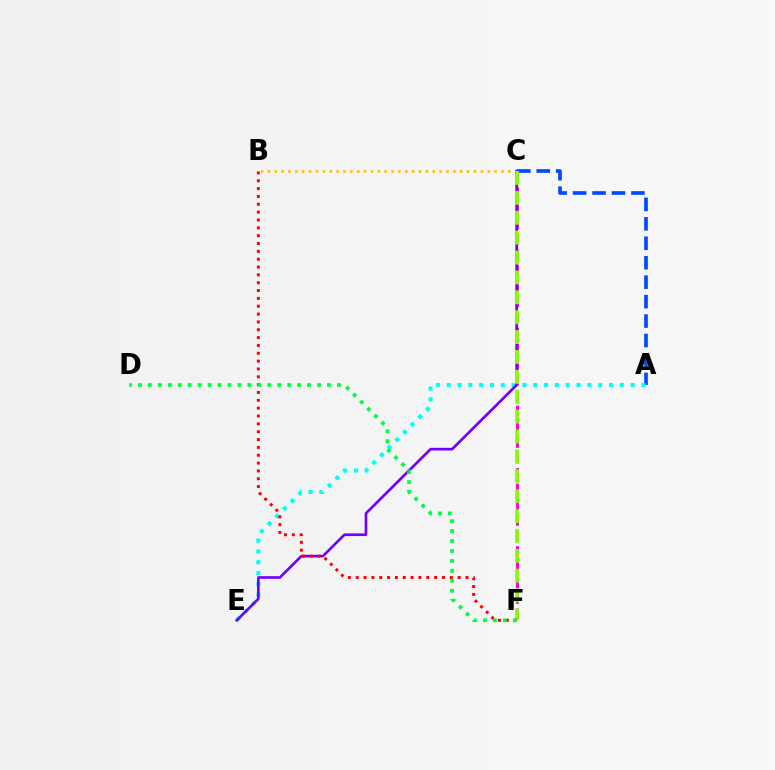{('B', 'C'): [{'color': '#ffbd00', 'line_style': 'dotted', 'thickness': 1.87}], ('A', 'C'): [{'color': '#004bff', 'line_style': 'dashed', 'thickness': 2.64}], ('C', 'F'): [{'color': '#ff00cf', 'line_style': 'dashed', 'thickness': 2.12}, {'color': '#84ff00', 'line_style': 'dashed', 'thickness': 2.7}], ('A', 'E'): [{'color': '#00fff6', 'line_style': 'dotted', 'thickness': 2.94}], ('C', 'E'): [{'color': '#7200ff', 'line_style': 'solid', 'thickness': 1.92}], ('B', 'F'): [{'color': '#ff0000', 'line_style': 'dotted', 'thickness': 2.13}], ('D', 'F'): [{'color': '#00ff39', 'line_style': 'dotted', 'thickness': 2.7}]}